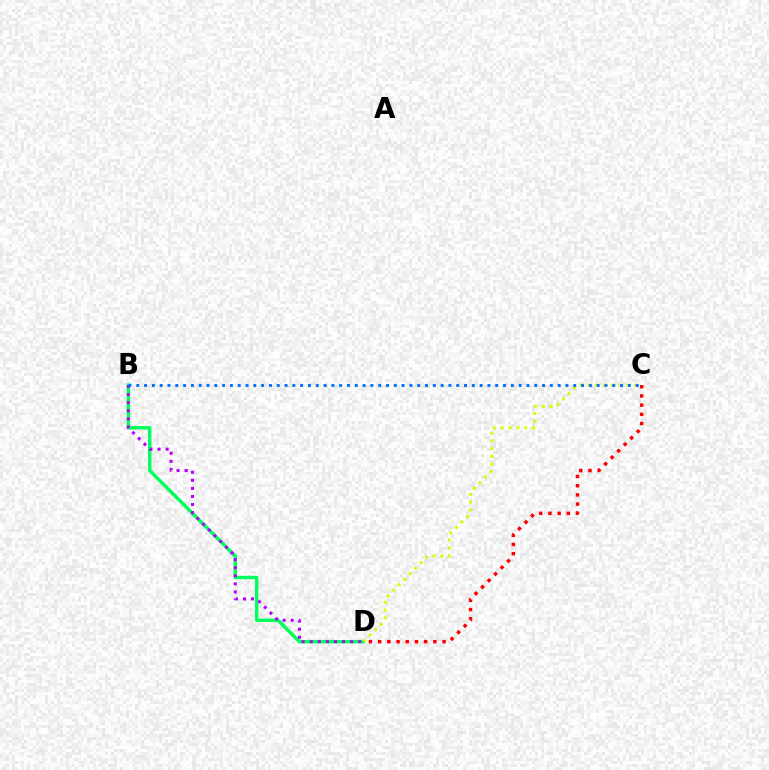{('B', 'D'): [{'color': '#00ff5c', 'line_style': 'solid', 'thickness': 2.48}, {'color': '#b900ff', 'line_style': 'dotted', 'thickness': 2.2}], ('C', 'D'): [{'color': '#ff0000', 'line_style': 'dotted', 'thickness': 2.5}, {'color': '#d1ff00', 'line_style': 'dotted', 'thickness': 2.12}], ('B', 'C'): [{'color': '#0074ff', 'line_style': 'dotted', 'thickness': 2.12}]}